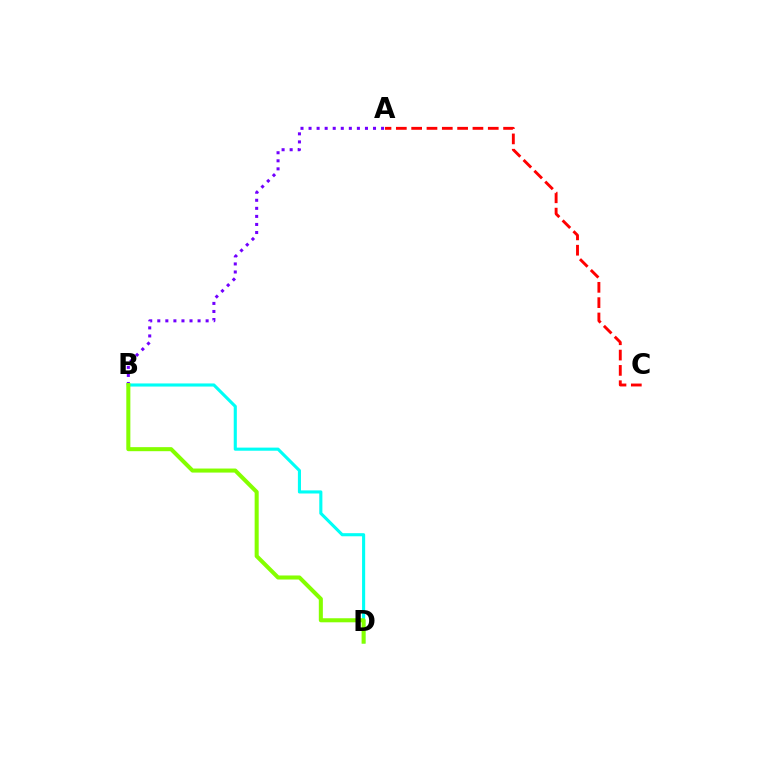{('B', 'D'): [{'color': '#00fff6', 'line_style': 'solid', 'thickness': 2.24}, {'color': '#84ff00', 'line_style': 'solid', 'thickness': 2.91}], ('A', 'B'): [{'color': '#7200ff', 'line_style': 'dotted', 'thickness': 2.19}], ('A', 'C'): [{'color': '#ff0000', 'line_style': 'dashed', 'thickness': 2.08}]}